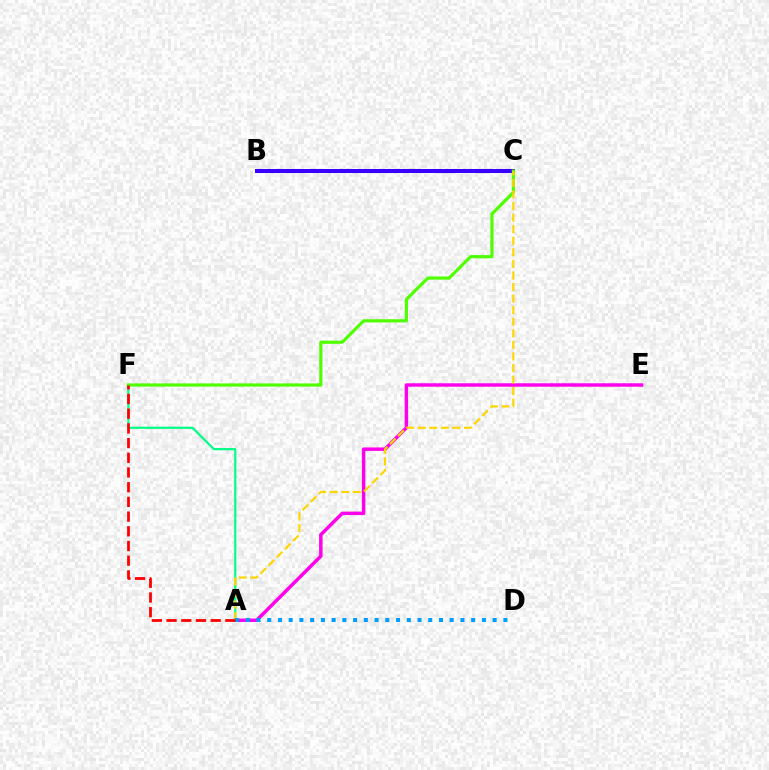{('A', 'F'): [{'color': '#00ff86', 'line_style': 'solid', 'thickness': 1.58}, {'color': '#ff0000', 'line_style': 'dashed', 'thickness': 2.0}], ('B', 'C'): [{'color': '#3700ff', 'line_style': 'solid', 'thickness': 2.91}], ('C', 'F'): [{'color': '#4fff00', 'line_style': 'solid', 'thickness': 2.29}], ('A', 'E'): [{'color': '#ff00ed', 'line_style': 'solid', 'thickness': 2.49}], ('A', 'C'): [{'color': '#ffd500', 'line_style': 'dashed', 'thickness': 1.57}], ('A', 'D'): [{'color': '#009eff', 'line_style': 'dotted', 'thickness': 2.92}]}